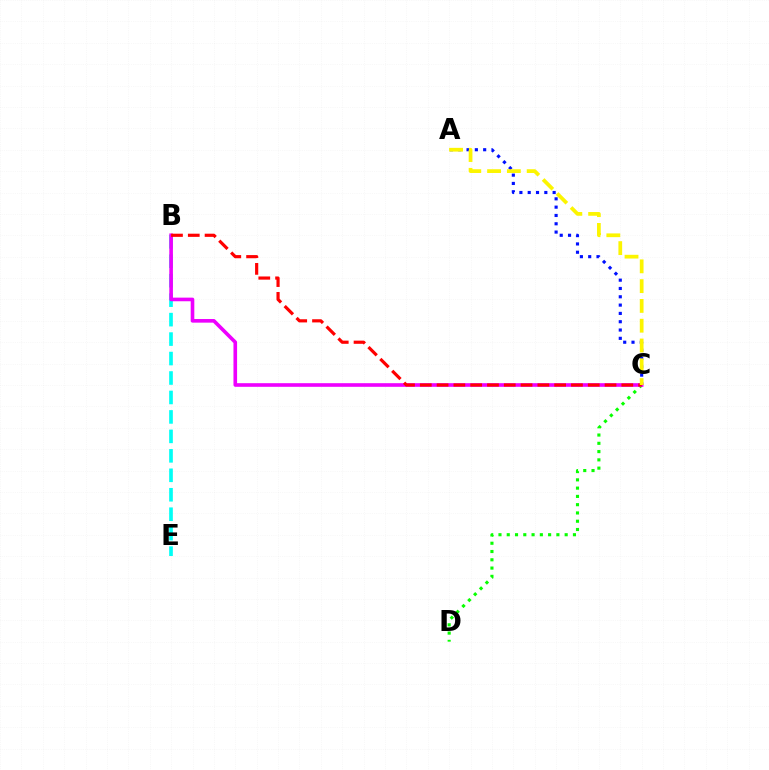{('A', 'C'): [{'color': '#0010ff', 'line_style': 'dotted', 'thickness': 2.26}, {'color': '#fcf500', 'line_style': 'dashed', 'thickness': 2.69}], ('C', 'D'): [{'color': '#08ff00', 'line_style': 'dotted', 'thickness': 2.25}], ('B', 'E'): [{'color': '#00fff6', 'line_style': 'dashed', 'thickness': 2.64}], ('B', 'C'): [{'color': '#ee00ff', 'line_style': 'solid', 'thickness': 2.61}, {'color': '#ff0000', 'line_style': 'dashed', 'thickness': 2.28}]}